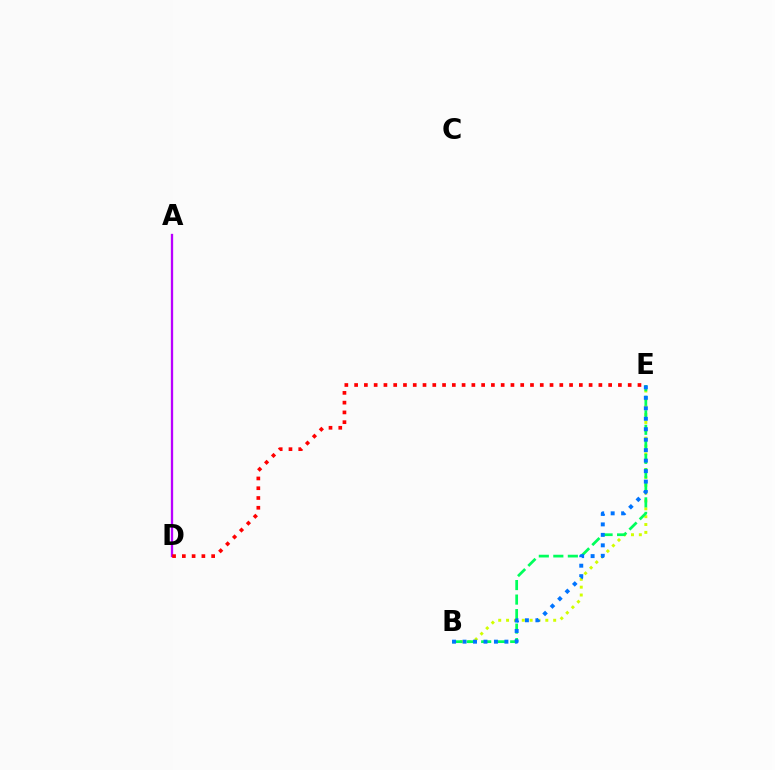{('A', 'D'): [{'color': '#b900ff', 'line_style': 'solid', 'thickness': 1.66}], ('B', 'E'): [{'color': '#d1ff00', 'line_style': 'dotted', 'thickness': 2.13}, {'color': '#00ff5c', 'line_style': 'dashed', 'thickness': 1.97}, {'color': '#0074ff', 'line_style': 'dotted', 'thickness': 2.85}], ('D', 'E'): [{'color': '#ff0000', 'line_style': 'dotted', 'thickness': 2.65}]}